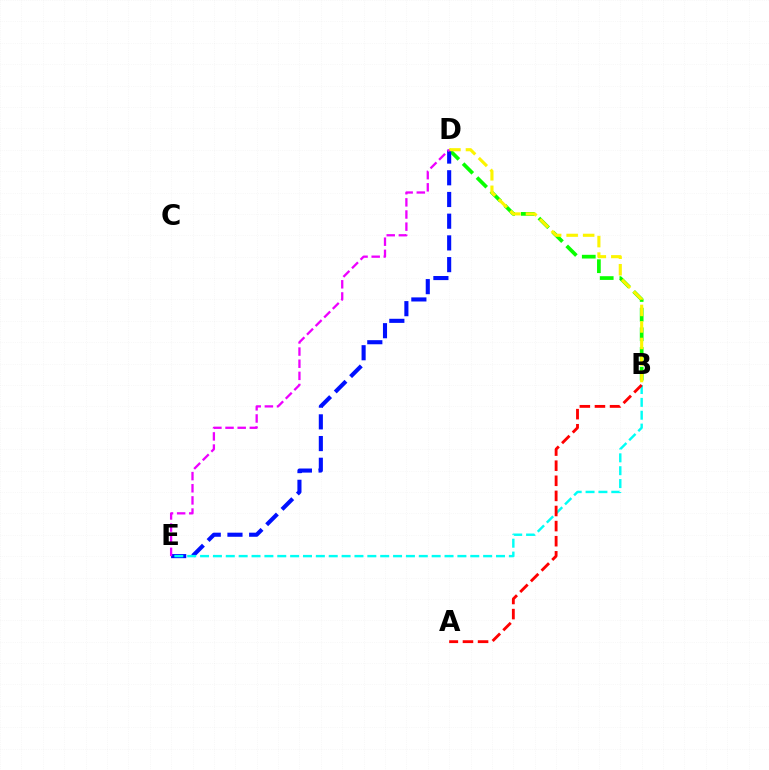{('B', 'D'): [{'color': '#08ff00', 'line_style': 'dashed', 'thickness': 2.67}, {'color': '#fcf500', 'line_style': 'dashed', 'thickness': 2.24}], ('D', 'E'): [{'color': '#0010ff', 'line_style': 'dashed', 'thickness': 2.95}, {'color': '#ee00ff', 'line_style': 'dashed', 'thickness': 1.65}], ('B', 'E'): [{'color': '#00fff6', 'line_style': 'dashed', 'thickness': 1.75}], ('A', 'B'): [{'color': '#ff0000', 'line_style': 'dashed', 'thickness': 2.05}]}